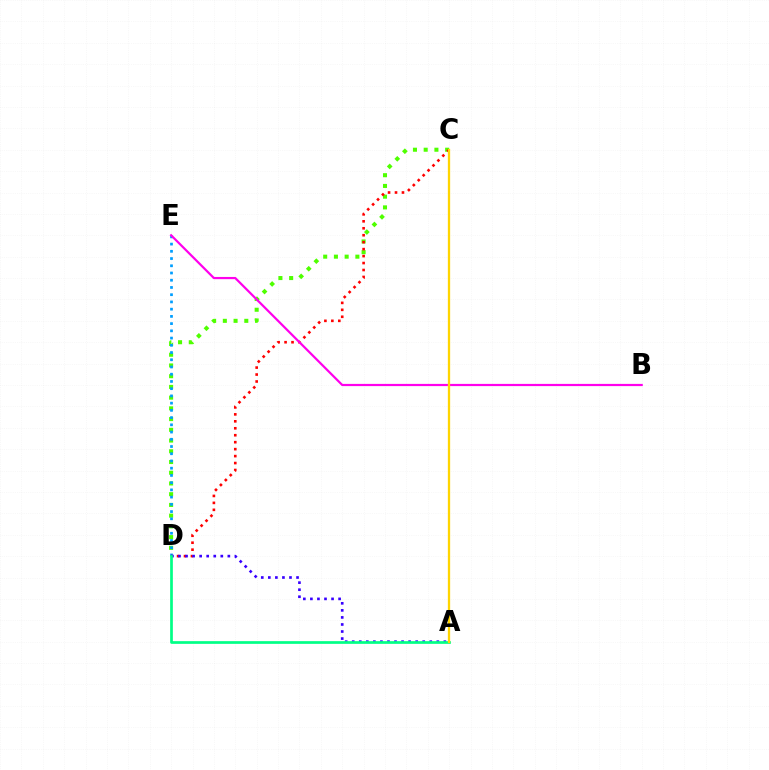{('C', 'D'): [{'color': '#4fff00', 'line_style': 'dotted', 'thickness': 2.91}, {'color': '#ff0000', 'line_style': 'dotted', 'thickness': 1.89}], ('D', 'E'): [{'color': '#009eff', 'line_style': 'dotted', 'thickness': 1.96}], ('A', 'D'): [{'color': '#3700ff', 'line_style': 'dotted', 'thickness': 1.92}, {'color': '#00ff86', 'line_style': 'solid', 'thickness': 1.95}], ('B', 'E'): [{'color': '#ff00ed', 'line_style': 'solid', 'thickness': 1.59}], ('A', 'C'): [{'color': '#ffd500', 'line_style': 'solid', 'thickness': 1.65}]}